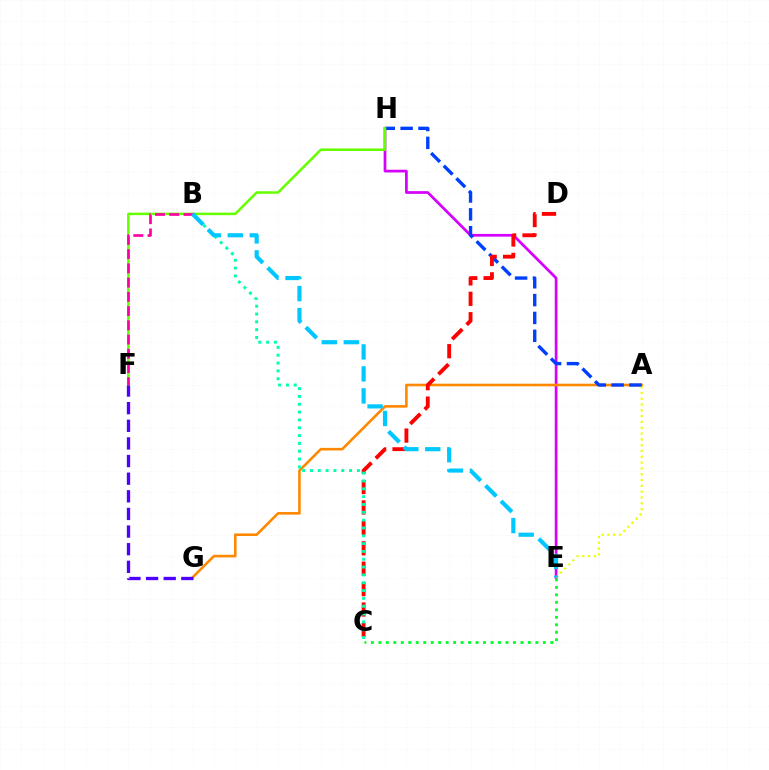{('E', 'H'): [{'color': '#d600ff', 'line_style': 'solid', 'thickness': 1.96}], ('A', 'G'): [{'color': '#ff8800', 'line_style': 'solid', 'thickness': 1.87}], ('A', 'E'): [{'color': '#eeff00', 'line_style': 'dotted', 'thickness': 1.58}], ('A', 'H'): [{'color': '#003fff', 'line_style': 'dashed', 'thickness': 2.42}], ('C', 'D'): [{'color': '#ff0000', 'line_style': 'dashed', 'thickness': 2.77}], ('F', 'H'): [{'color': '#66ff00', 'line_style': 'solid', 'thickness': 1.82}], ('C', 'E'): [{'color': '#00ff27', 'line_style': 'dotted', 'thickness': 2.03}], ('B', 'C'): [{'color': '#00ffaf', 'line_style': 'dotted', 'thickness': 2.13}], ('B', 'F'): [{'color': '#ff00a0', 'line_style': 'dashed', 'thickness': 1.93}], ('F', 'G'): [{'color': '#4f00ff', 'line_style': 'dashed', 'thickness': 2.39}], ('B', 'E'): [{'color': '#00c7ff', 'line_style': 'dashed', 'thickness': 2.99}]}